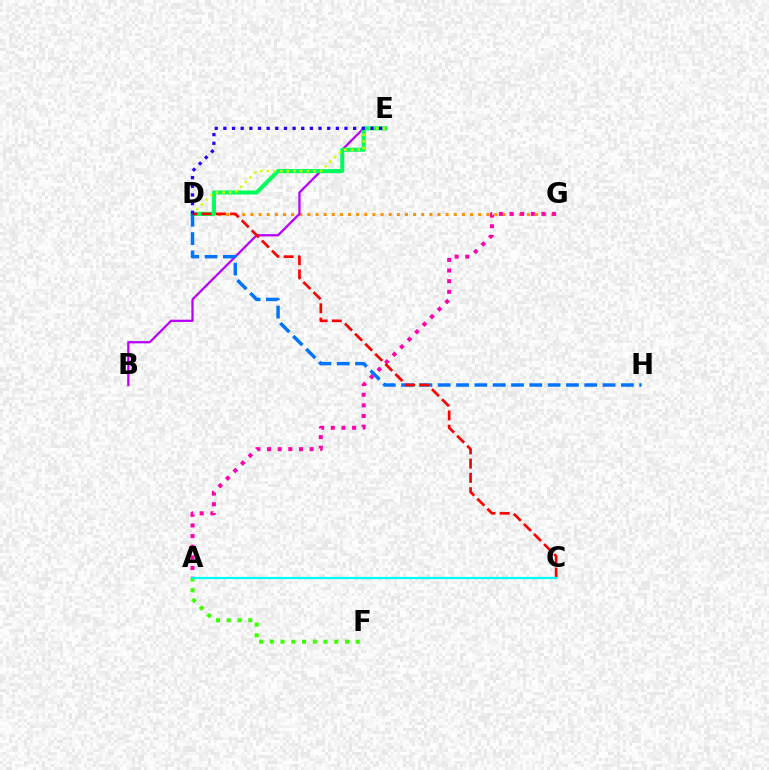{('D', 'G'): [{'color': '#ff9400', 'line_style': 'dotted', 'thickness': 2.21}], ('B', 'E'): [{'color': '#b900ff', 'line_style': 'solid', 'thickness': 1.63}], ('D', 'E'): [{'color': '#00ff5c', 'line_style': 'solid', 'thickness': 2.94}, {'color': '#d1ff00', 'line_style': 'dotted', 'thickness': 1.8}, {'color': '#2500ff', 'line_style': 'dotted', 'thickness': 2.35}], ('A', 'G'): [{'color': '#ff00ac', 'line_style': 'dotted', 'thickness': 2.89}], ('A', 'F'): [{'color': '#3dff00', 'line_style': 'dotted', 'thickness': 2.92}], ('D', 'H'): [{'color': '#0074ff', 'line_style': 'dashed', 'thickness': 2.49}], ('C', 'D'): [{'color': '#ff0000', 'line_style': 'dashed', 'thickness': 1.94}], ('A', 'C'): [{'color': '#00fff6', 'line_style': 'solid', 'thickness': 1.61}]}